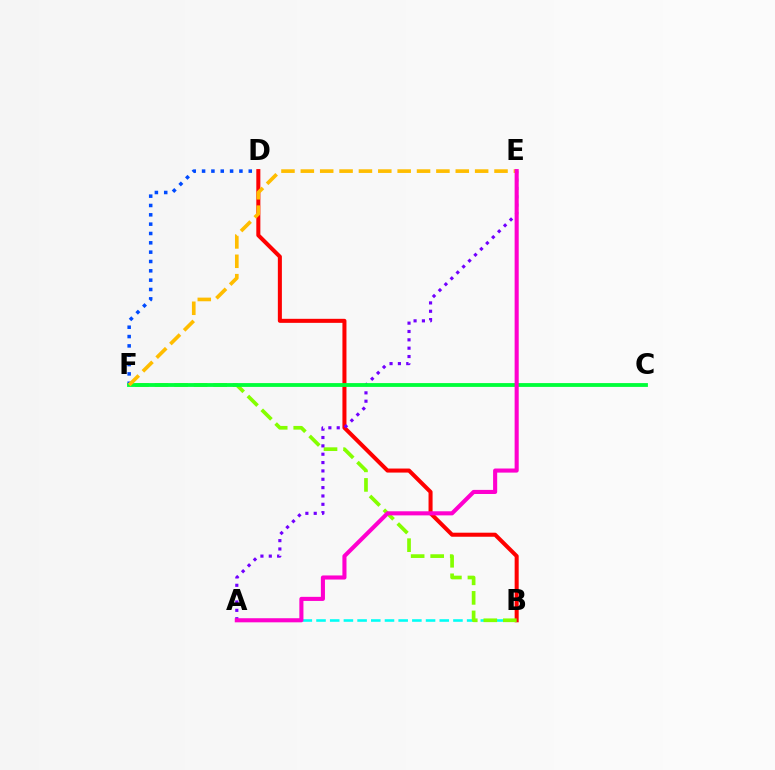{('A', 'B'): [{'color': '#00fff6', 'line_style': 'dashed', 'thickness': 1.86}], ('D', 'F'): [{'color': '#004bff', 'line_style': 'dotted', 'thickness': 2.54}], ('B', 'D'): [{'color': '#ff0000', 'line_style': 'solid', 'thickness': 2.91}], ('B', 'F'): [{'color': '#84ff00', 'line_style': 'dashed', 'thickness': 2.66}], ('A', 'E'): [{'color': '#7200ff', 'line_style': 'dotted', 'thickness': 2.27}, {'color': '#ff00cf', 'line_style': 'solid', 'thickness': 2.95}], ('C', 'F'): [{'color': '#00ff39', 'line_style': 'solid', 'thickness': 2.75}], ('E', 'F'): [{'color': '#ffbd00', 'line_style': 'dashed', 'thickness': 2.63}]}